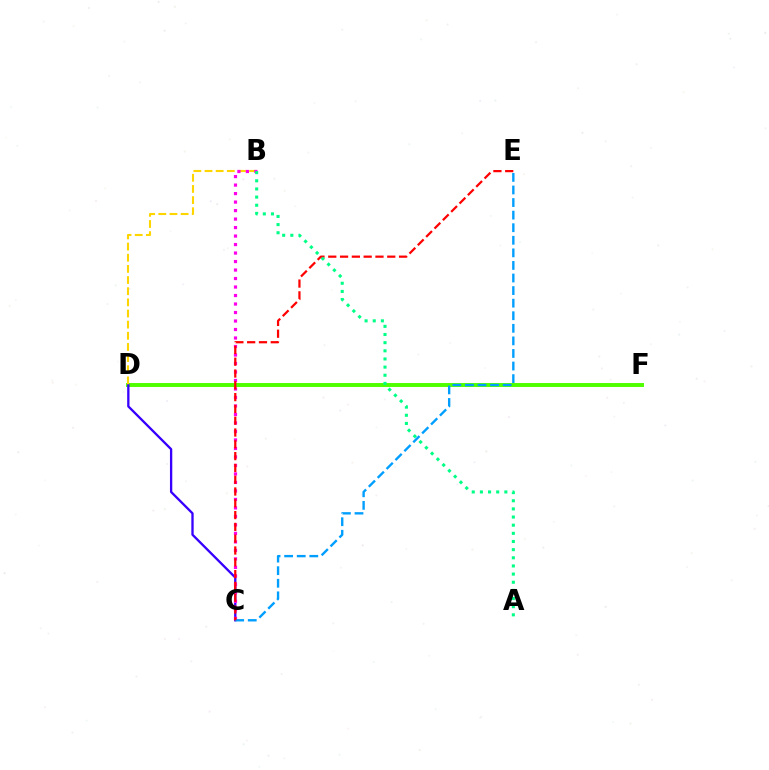{('D', 'F'): [{'color': '#4fff00', 'line_style': 'solid', 'thickness': 2.83}], ('C', 'D'): [{'color': '#3700ff', 'line_style': 'solid', 'thickness': 1.67}], ('B', 'D'): [{'color': '#ffd500', 'line_style': 'dashed', 'thickness': 1.51}], ('B', 'C'): [{'color': '#ff00ed', 'line_style': 'dotted', 'thickness': 2.31}], ('C', 'E'): [{'color': '#009eff', 'line_style': 'dashed', 'thickness': 1.71}, {'color': '#ff0000', 'line_style': 'dashed', 'thickness': 1.6}], ('A', 'B'): [{'color': '#00ff86', 'line_style': 'dotted', 'thickness': 2.21}]}